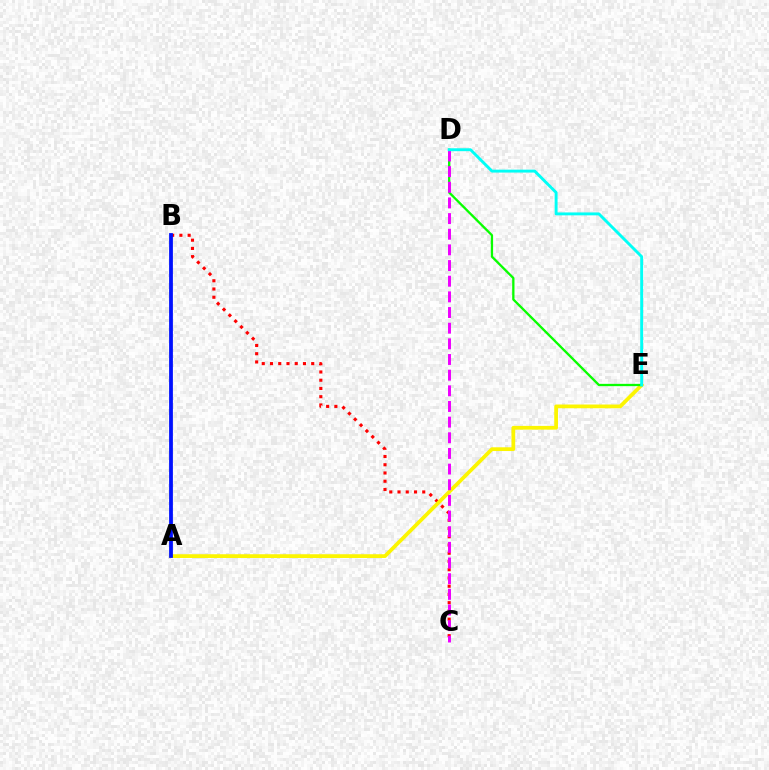{('B', 'C'): [{'color': '#ff0000', 'line_style': 'dotted', 'thickness': 2.24}], ('A', 'E'): [{'color': '#fcf500', 'line_style': 'solid', 'thickness': 2.7}], ('D', 'E'): [{'color': '#08ff00', 'line_style': 'solid', 'thickness': 1.66}, {'color': '#00fff6', 'line_style': 'solid', 'thickness': 2.09}], ('C', 'D'): [{'color': '#ee00ff', 'line_style': 'dashed', 'thickness': 2.13}], ('A', 'B'): [{'color': '#0010ff', 'line_style': 'solid', 'thickness': 2.72}]}